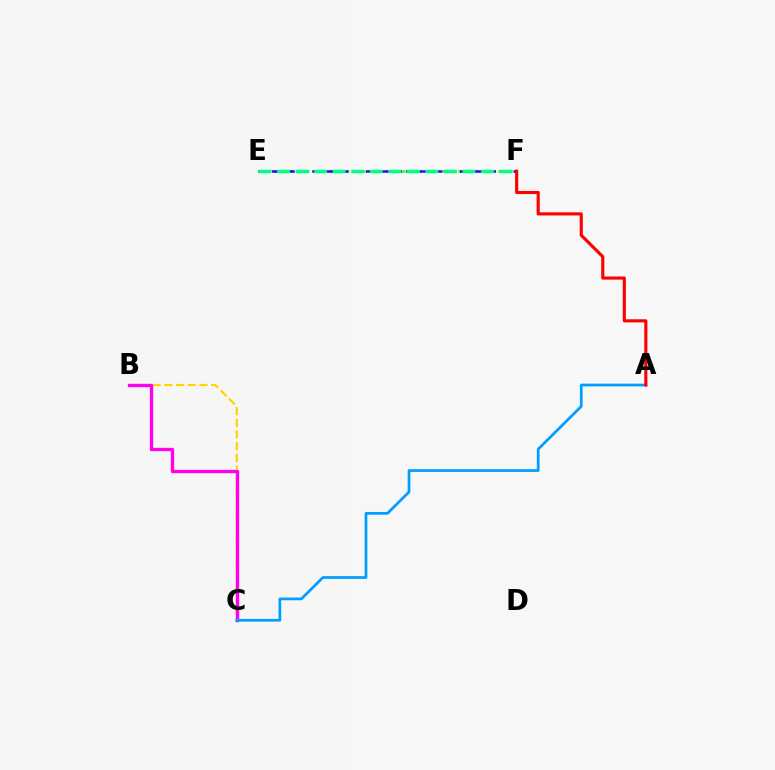{('B', 'C'): [{'color': '#ffd500', 'line_style': 'dashed', 'thickness': 1.59}, {'color': '#ff00ed', 'line_style': 'solid', 'thickness': 2.41}], ('E', 'F'): [{'color': '#4fff00', 'line_style': 'dotted', 'thickness': 2.17}, {'color': '#3700ff', 'line_style': 'dashed', 'thickness': 1.82}, {'color': '#00ff86', 'line_style': 'dashed', 'thickness': 2.52}], ('A', 'C'): [{'color': '#009eff', 'line_style': 'solid', 'thickness': 1.97}], ('A', 'F'): [{'color': '#ff0000', 'line_style': 'solid', 'thickness': 2.25}]}